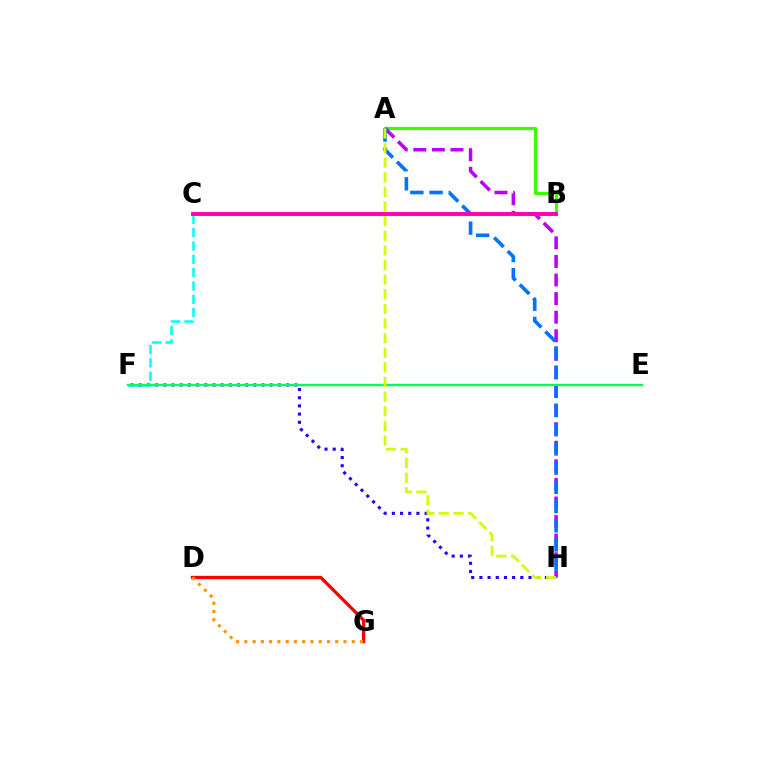{('F', 'H'): [{'color': '#2500ff', 'line_style': 'dotted', 'thickness': 2.22}], ('C', 'F'): [{'color': '#00fff6', 'line_style': 'dashed', 'thickness': 1.81}], ('A', 'B'): [{'color': '#3dff00', 'line_style': 'solid', 'thickness': 2.35}], ('A', 'H'): [{'color': '#b900ff', 'line_style': 'dashed', 'thickness': 2.52}, {'color': '#0074ff', 'line_style': 'dashed', 'thickness': 2.61}, {'color': '#d1ff00', 'line_style': 'dashed', 'thickness': 1.99}], ('D', 'G'): [{'color': '#ff0000', 'line_style': 'solid', 'thickness': 2.37}, {'color': '#ff9400', 'line_style': 'dotted', 'thickness': 2.25}], ('E', 'F'): [{'color': '#00ff5c', 'line_style': 'solid', 'thickness': 1.72}], ('B', 'C'): [{'color': '#ff00ac', 'line_style': 'solid', 'thickness': 2.79}]}